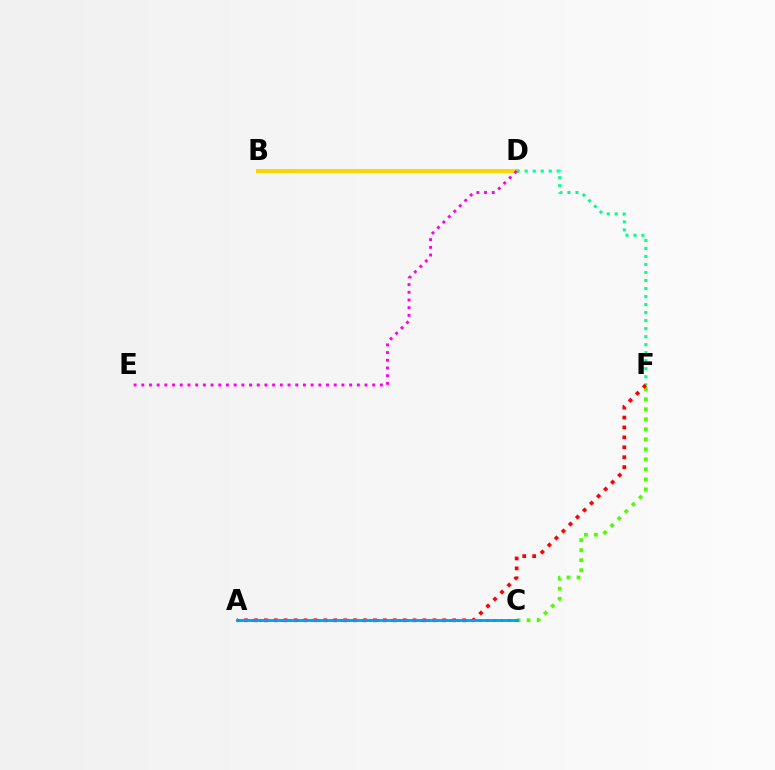{('B', 'D'): [{'color': '#ffd500', 'line_style': 'solid', 'thickness': 2.88}], ('A', 'C'): [{'color': '#3700ff', 'line_style': 'dotted', 'thickness': 1.99}, {'color': '#009eff', 'line_style': 'solid', 'thickness': 2.05}], ('C', 'F'): [{'color': '#4fff00', 'line_style': 'dotted', 'thickness': 2.72}], ('D', 'F'): [{'color': '#00ff86', 'line_style': 'dotted', 'thickness': 2.18}], ('A', 'F'): [{'color': '#ff0000', 'line_style': 'dotted', 'thickness': 2.69}], ('D', 'E'): [{'color': '#ff00ed', 'line_style': 'dotted', 'thickness': 2.09}]}